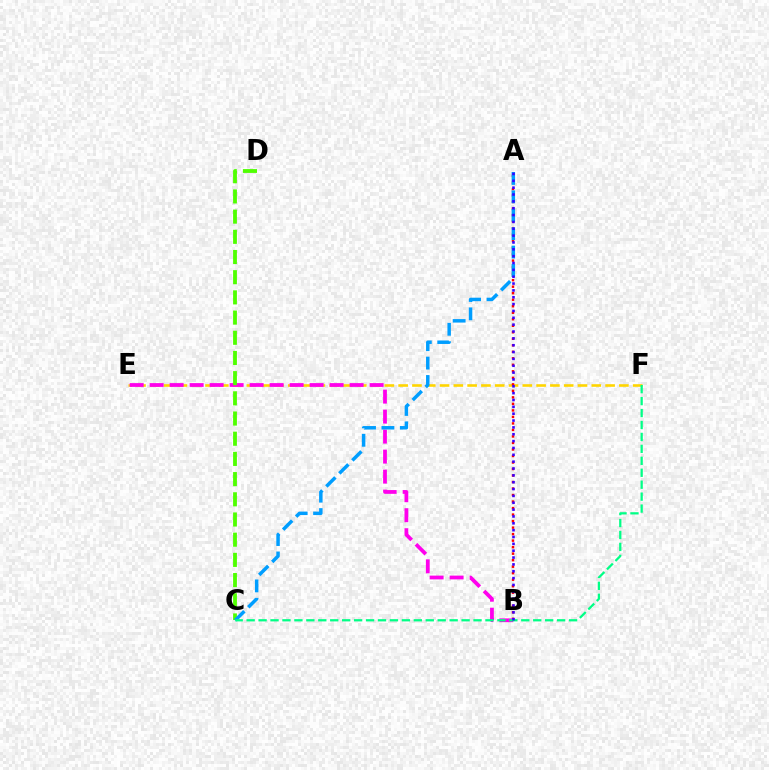{('E', 'F'): [{'color': '#ffd500', 'line_style': 'dashed', 'thickness': 1.87}], ('A', 'B'): [{'color': '#ff0000', 'line_style': 'dotted', 'thickness': 1.77}, {'color': '#3700ff', 'line_style': 'dotted', 'thickness': 1.86}], ('B', 'E'): [{'color': '#ff00ed', 'line_style': 'dashed', 'thickness': 2.72}], ('C', 'D'): [{'color': '#4fff00', 'line_style': 'dashed', 'thickness': 2.74}], ('A', 'C'): [{'color': '#009eff', 'line_style': 'dashed', 'thickness': 2.5}], ('C', 'F'): [{'color': '#00ff86', 'line_style': 'dashed', 'thickness': 1.62}]}